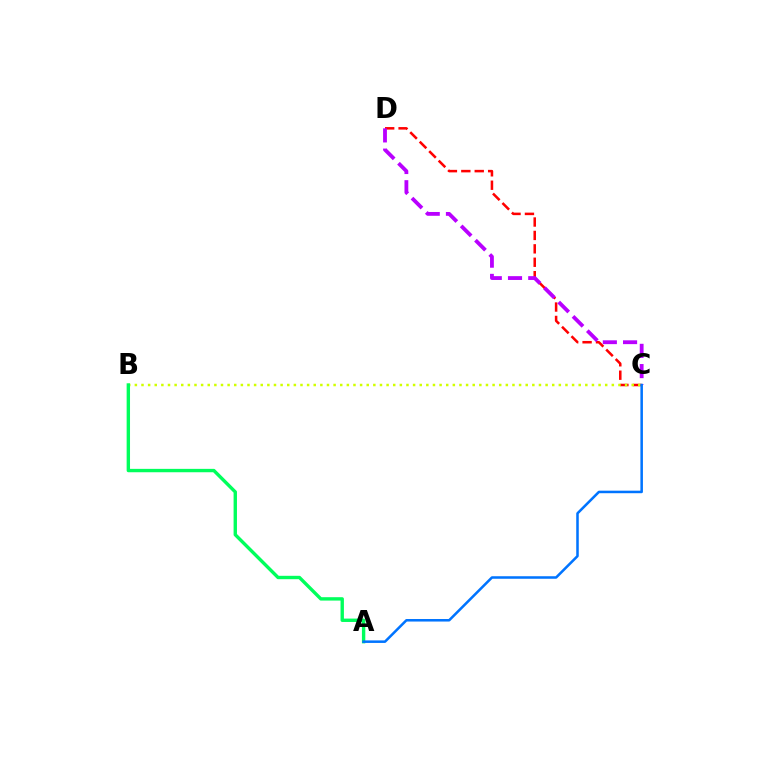{('C', 'D'): [{'color': '#ff0000', 'line_style': 'dashed', 'thickness': 1.82}, {'color': '#b900ff', 'line_style': 'dashed', 'thickness': 2.75}], ('B', 'C'): [{'color': '#d1ff00', 'line_style': 'dotted', 'thickness': 1.8}], ('A', 'B'): [{'color': '#00ff5c', 'line_style': 'solid', 'thickness': 2.44}], ('A', 'C'): [{'color': '#0074ff', 'line_style': 'solid', 'thickness': 1.83}]}